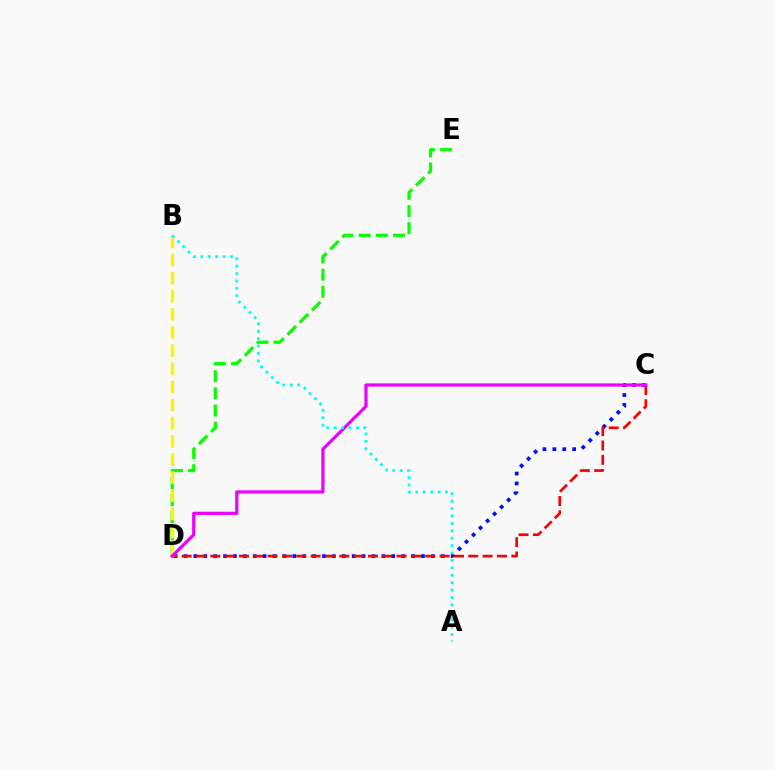{('D', 'E'): [{'color': '#08ff00', 'line_style': 'dashed', 'thickness': 2.33}], ('B', 'D'): [{'color': '#fcf500', 'line_style': 'dashed', 'thickness': 2.46}], ('C', 'D'): [{'color': '#0010ff', 'line_style': 'dotted', 'thickness': 2.69}, {'color': '#ff0000', 'line_style': 'dashed', 'thickness': 1.95}, {'color': '#ee00ff', 'line_style': 'solid', 'thickness': 2.32}], ('A', 'B'): [{'color': '#00fff6', 'line_style': 'dotted', 'thickness': 2.01}]}